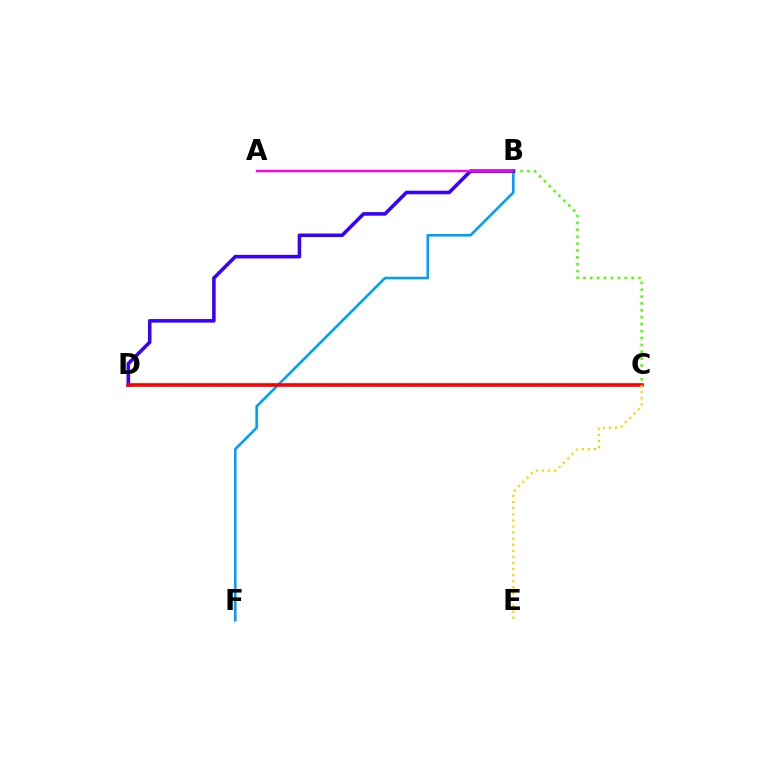{('B', 'C'): [{'color': '#4fff00', 'line_style': 'dotted', 'thickness': 1.87}], ('B', 'F'): [{'color': '#009eff', 'line_style': 'solid', 'thickness': 1.87}], ('C', 'D'): [{'color': '#00ff86', 'line_style': 'dashed', 'thickness': 1.54}, {'color': '#ff0000', 'line_style': 'solid', 'thickness': 2.61}], ('B', 'D'): [{'color': '#3700ff', 'line_style': 'solid', 'thickness': 2.57}], ('A', 'B'): [{'color': '#ff00ed', 'line_style': 'solid', 'thickness': 1.74}], ('C', 'E'): [{'color': '#ffd500', 'line_style': 'dotted', 'thickness': 1.65}]}